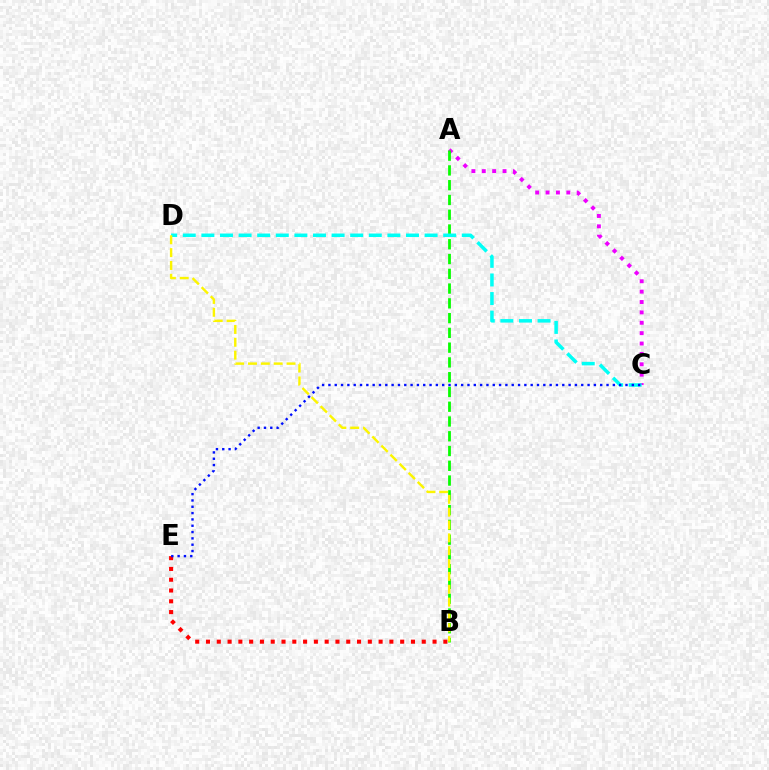{('A', 'C'): [{'color': '#ee00ff', 'line_style': 'dotted', 'thickness': 2.82}], ('A', 'B'): [{'color': '#08ff00', 'line_style': 'dashed', 'thickness': 2.01}], ('B', 'E'): [{'color': '#ff0000', 'line_style': 'dotted', 'thickness': 2.93}], ('C', 'D'): [{'color': '#00fff6', 'line_style': 'dashed', 'thickness': 2.53}], ('C', 'E'): [{'color': '#0010ff', 'line_style': 'dotted', 'thickness': 1.72}], ('B', 'D'): [{'color': '#fcf500', 'line_style': 'dashed', 'thickness': 1.75}]}